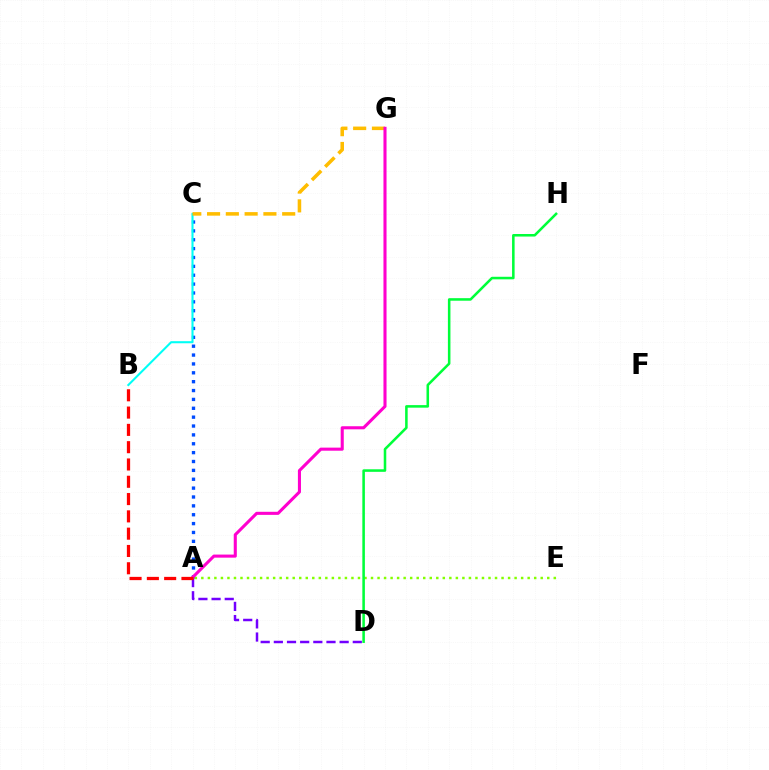{('A', 'C'): [{'color': '#004bff', 'line_style': 'dotted', 'thickness': 2.41}], ('A', 'E'): [{'color': '#84ff00', 'line_style': 'dotted', 'thickness': 1.77}], ('B', 'C'): [{'color': '#00fff6', 'line_style': 'solid', 'thickness': 1.5}], ('C', 'G'): [{'color': '#ffbd00', 'line_style': 'dashed', 'thickness': 2.55}], ('A', 'D'): [{'color': '#7200ff', 'line_style': 'dashed', 'thickness': 1.79}], ('A', 'G'): [{'color': '#ff00cf', 'line_style': 'solid', 'thickness': 2.22}], ('D', 'H'): [{'color': '#00ff39', 'line_style': 'solid', 'thickness': 1.83}], ('A', 'B'): [{'color': '#ff0000', 'line_style': 'dashed', 'thickness': 2.35}]}